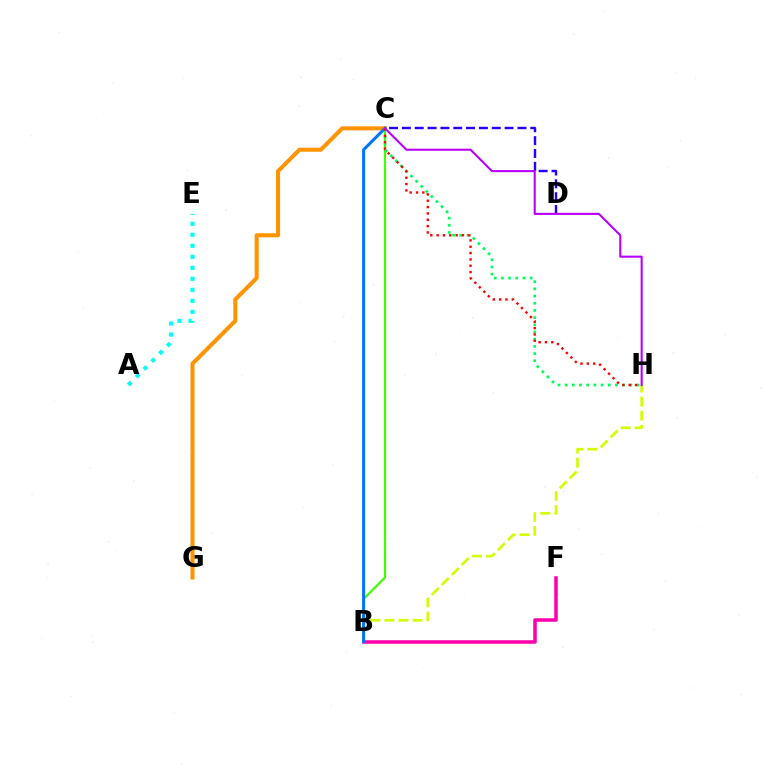{('C', 'G'): [{'color': '#ff9400', 'line_style': 'solid', 'thickness': 2.91}], ('B', 'C'): [{'color': '#3dff00', 'line_style': 'solid', 'thickness': 1.58}, {'color': '#0074ff', 'line_style': 'solid', 'thickness': 2.18}], ('C', 'D'): [{'color': '#2500ff', 'line_style': 'dashed', 'thickness': 1.74}], ('A', 'E'): [{'color': '#00fff6', 'line_style': 'dotted', 'thickness': 2.99}], ('B', 'F'): [{'color': '#ff00ac', 'line_style': 'solid', 'thickness': 2.54}], ('B', 'H'): [{'color': '#d1ff00', 'line_style': 'dashed', 'thickness': 1.91}], ('C', 'H'): [{'color': '#00ff5c', 'line_style': 'dotted', 'thickness': 1.95}, {'color': '#ff0000', 'line_style': 'dotted', 'thickness': 1.72}, {'color': '#b900ff', 'line_style': 'solid', 'thickness': 1.51}]}